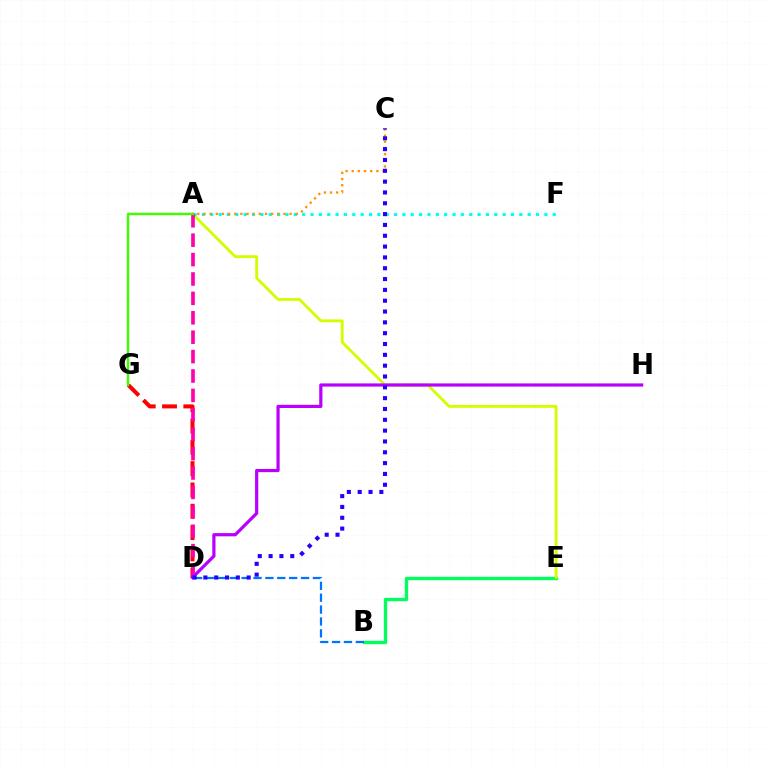{('B', 'E'): [{'color': '#00ff5c', 'line_style': 'solid', 'thickness': 2.42}], ('A', 'E'): [{'color': '#d1ff00', 'line_style': 'solid', 'thickness': 2.05}], ('A', 'F'): [{'color': '#00fff6', 'line_style': 'dotted', 'thickness': 2.27}], ('B', 'D'): [{'color': '#0074ff', 'line_style': 'dashed', 'thickness': 1.61}], ('D', 'G'): [{'color': '#ff0000', 'line_style': 'dashed', 'thickness': 2.89}], ('A', 'D'): [{'color': '#ff00ac', 'line_style': 'dashed', 'thickness': 2.64}], ('A', 'G'): [{'color': '#3dff00', 'line_style': 'solid', 'thickness': 1.76}], ('A', 'C'): [{'color': '#ff9400', 'line_style': 'dotted', 'thickness': 1.67}], ('D', 'H'): [{'color': '#b900ff', 'line_style': 'solid', 'thickness': 2.31}], ('C', 'D'): [{'color': '#2500ff', 'line_style': 'dotted', 'thickness': 2.94}]}